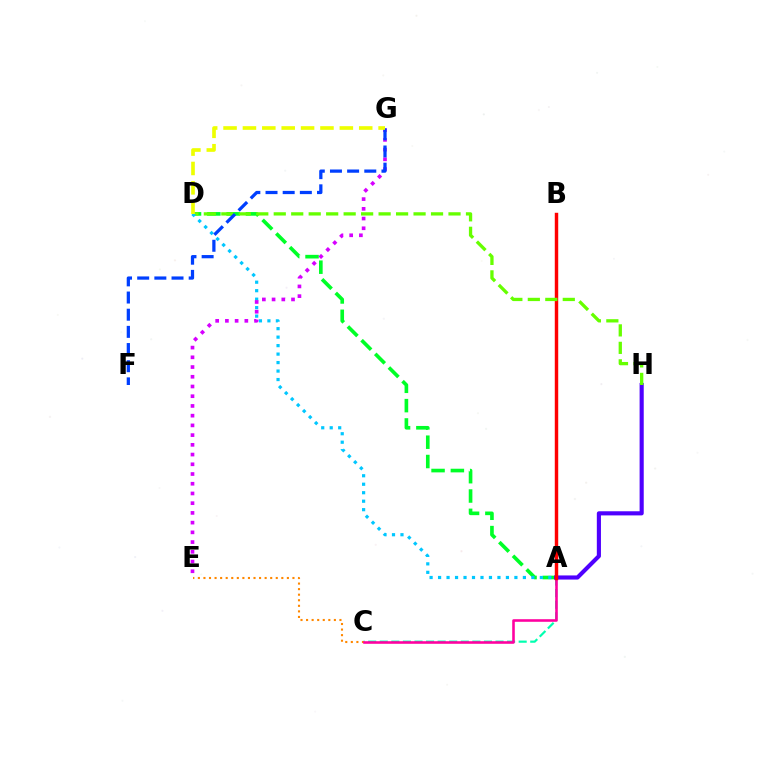{('A', 'C'): [{'color': '#00ffaf', 'line_style': 'dashed', 'thickness': 1.57}, {'color': '#ff00a0', 'line_style': 'solid', 'thickness': 1.86}], ('C', 'E'): [{'color': '#ff8800', 'line_style': 'dotted', 'thickness': 1.51}], ('A', 'D'): [{'color': '#00ff27', 'line_style': 'dashed', 'thickness': 2.62}, {'color': '#00c7ff', 'line_style': 'dotted', 'thickness': 2.3}], ('A', 'H'): [{'color': '#4f00ff', 'line_style': 'solid', 'thickness': 2.97}], ('A', 'B'): [{'color': '#ff0000', 'line_style': 'solid', 'thickness': 2.48}], ('D', 'H'): [{'color': '#66ff00', 'line_style': 'dashed', 'thickness': 2.37}], ('E', 'G'): [{'color': '#d600ff', 'line_style': 'dotted', 'thickness': 2.64}], ('F', 'G'): [{'color': '#003fff', 'line_style': 'dashed', 'thickness': 2.33}], ('D', 'G'): [{'color': '#eeff00', 'line_style': 'dashed', 'thickness': 2.63}]}